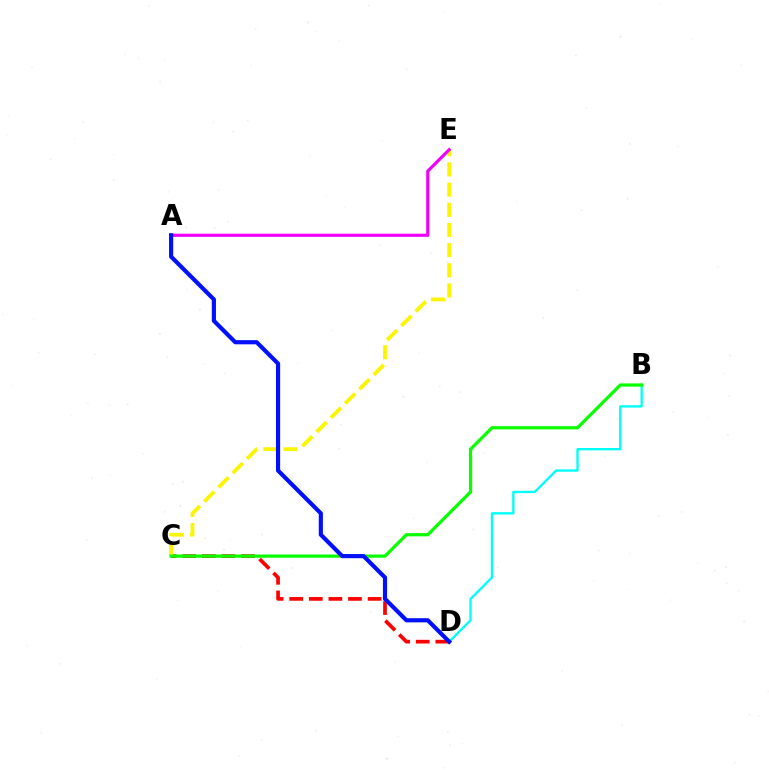{('C', 'D'): [{'color': '#ff0000', 'line_style': 'dashed', 'thickness': 2.66}], ('C', 'E'): [{'color': '#fcf500', 'line_style': 'dashed', 'thickness': 2.74}], ('B', 'D'): [{'color': '#00fff6', 'line_style': 'solid', 'thickness': 1.68}], ('B', 'C'): [{'color': '#08ff00', 'line_style': 'solid', 'thickness': 2.33}], ('A', 'E'): [{'color': '#ee00ff', 'line_style': 'solid', 'thickness': 2.27}], ('A', 'D'): [{'color': '#0010ff', 'line_style': 'solid', 'thickness': 3.0}]}